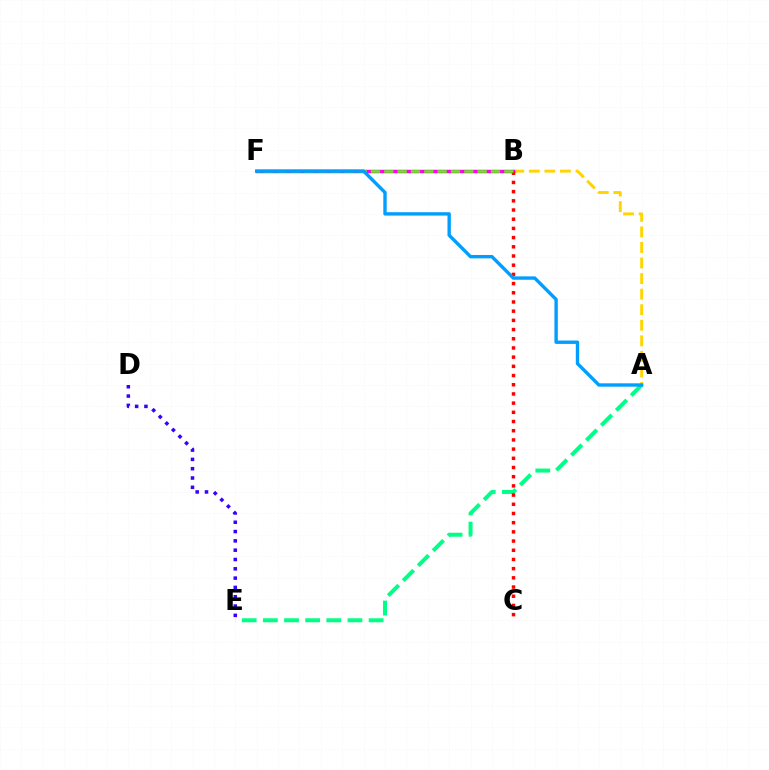{('A', 'B'): [{'color': '#ffd500', 'line_style': 'dashed', 'thickness': 2.11}], ('A', 'E'): [{'color': '#00ff86', 'line_style': 'dashed', 'thickness': 2.87}], ('D', 'E'): [{'color': '#3700ff', 'line_style': 'dotted', 'thickness': 2.53}], ('B', 'F'): [{'color': '#ff00ed', 'line_style': 'solid', 'thickness': 2.49}, {'color': '#4fff00', 'line_style': 'dashed', 'thickness': 1.81}], ('B', 'C'): [{'color': '#ff0000', 'line_style': 'dotted', 'thickness': 2.5}], ('A', 'F'): [{'color': '#009eff', 'line_style': 'solid', 'thickness': 2.43}]}